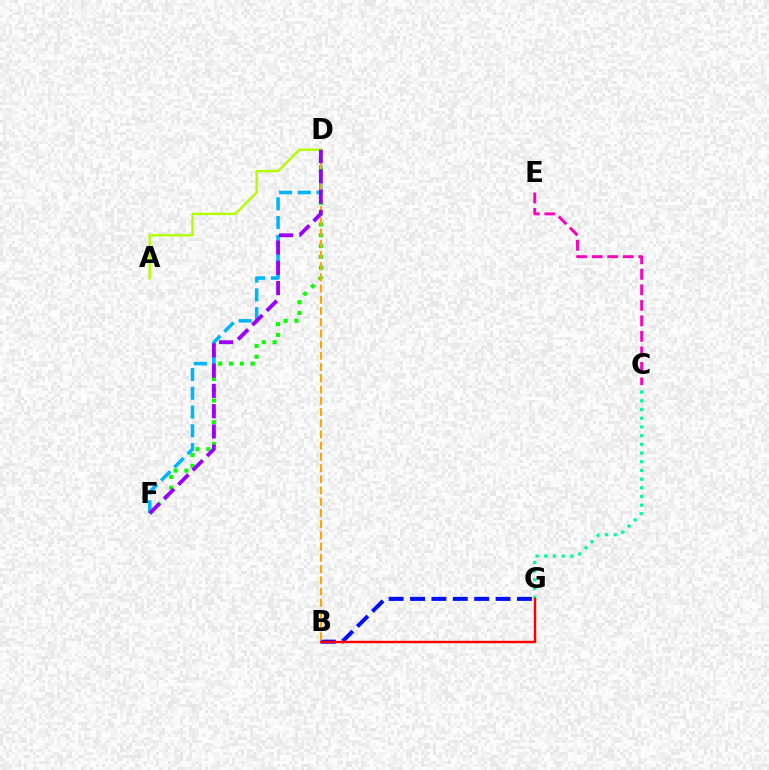{('D', 'F'): [{'color': '#00b5ff', 'line_style': 'dashed', 'thickness': 2.55}, {'color': '#08ff00', 'line_style': 'dotted', 'thickness': 2.94}, {'color': '#9b00ff', 'line_style': 'dashed', 'thickness': 2.75}], ('B', 'G'): [{'color': '#0010ff', 'line_style': 'dashed', 'thickness': 2.91}, {'color': '#ff0000', 'line_style': 'solid', 'thickness': 1.74}], ('A', 'D'): [{'color': '#b3ff00', 'line_style': 'solid', 'thickness': 1.76}], ('C', 'G'): [{'color': '#00ff9d', 'line_style': 'dotted', 'thickness': 2.36}], ('C', 'E'): [{'color': '#ff00bd', 'line_style': 'dashed', 'thickness': 2.11}], ('B', 'D'): [{'color': '#ffa500', 'line_style': 'dashed', 'thickness': 1.52}]}